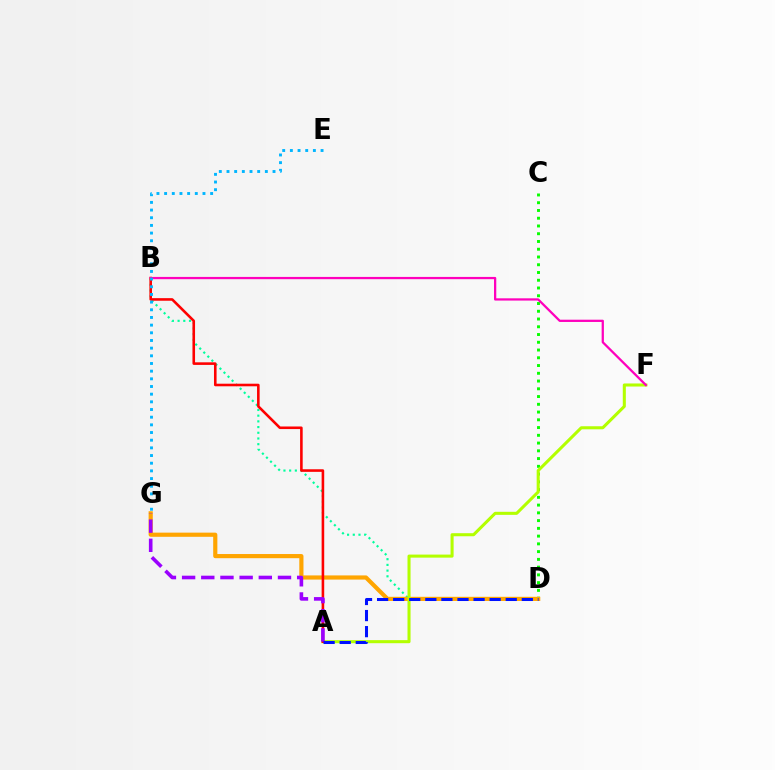{('C', 'D'): [{'color': '#08ff00', 'line_style': 'dotted', 'thickness': 2.11}], ('B', 'D'): [{'color': '#00ff9d', 'line_style': 'dotted', 'thickness': 1.55}], ('D', 'G'): [{'color': '#ffa500', 'line_style': 'solid', 'thickness': 3.0}], ('A', 'F'): [{'color': '#b3ff00', 'line_style': 'solid', 'thickness': 2.2}], ('A', 'B'): [{'color': '#ff0000', 'line_style': 'solid', 'thickness': 1.86}], ('B', 'F'): [{'color': '#ff00bd', 'line_style': 'solid', 'thickness': 1.63}], ('A', 'G'): [{'color': '#9b00ff', 'line_style': 'dashed', 'thickness': 2.61}], ('A', 'D'): [{'color': '#0010ff', 'line_style': 'dashed', 'thickness': 2.18}], ('E', 'G'): [{'color': '#00b5ff', 'line_style': 'dotted', 'thickness': 2.08}]}